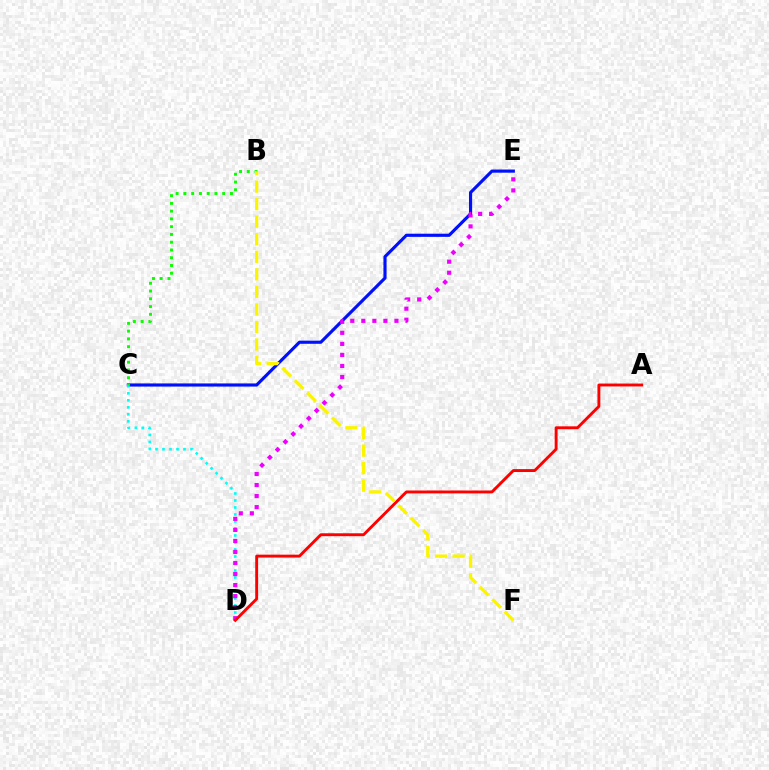{('C', 'E'): [{'color': '#0010ff', 'line_style': 'solid', 'thickness': 2.27}], ('C', 'D'): [{'color': '#00fff6', 'line_style': 'dotted', 'thickness': 1.9}], ('D', 'E'): [{'color': '#ee00ff', 'line_style': 'dotted', 'thickness': 3.0}], ('A', 'D'): [{'color': '#ff0000', 'line_style': 'solid', 'thickness': 2.09}], ('B', 'C'): [{'color': '#08ff00', 'line_style': 'dotted', 'thickness': 2.11}], ('B', 'F'): [{'color': '#fcf500', 'line_style': 'dashed', 'thickness': 2.38}]}